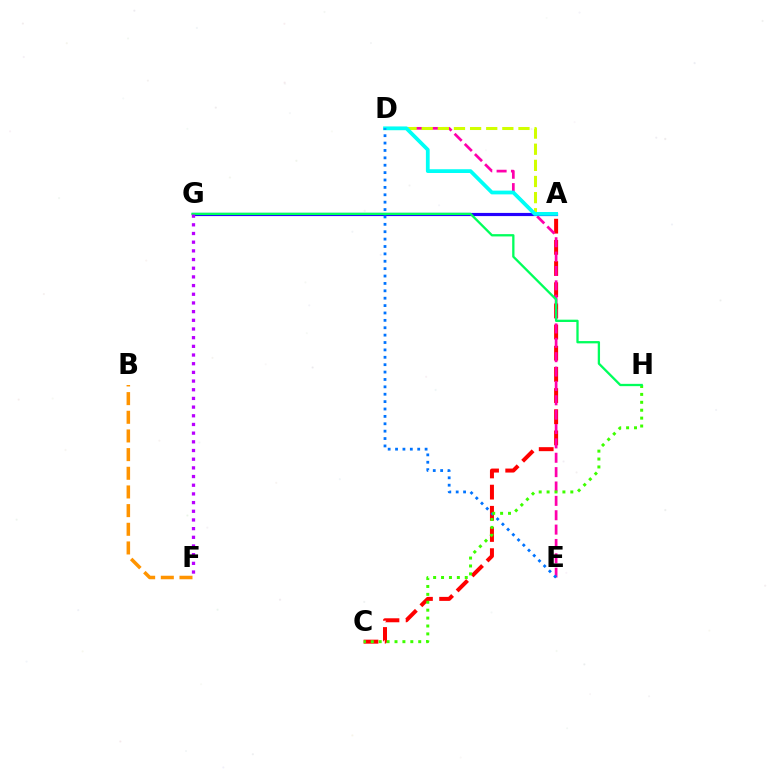{('A', 'C'): [{'color': '#ff0000', 'line_style': 'dashed', 'thickness': 2.88}], ('D', 'E'): [{'color': '#ff00ac', 'line_style': 'dashed', 'thickness': 1.95}, {'color': '#0074ff', 'line_style': 'dotted', 'thickness': 2.01}], ('A', 'D'): [{'color': '#d1ff00', 'line_style': 'dashed', 'thickness': 2.19}, {'color': '#00fff6', 'line_style': 'solid', 'thickness': 2.71}], ('A', 'G'): [{'color': '#2500ff', 'line_style': 'solid', 'thickness': 2.29}], ('C', 'H'): [{'color': '#3dff00', 'line_style': 'dotted', 'thickness': 2.15}], ('G', 'H'): [{'color': '#00ff5c', 'line_style': 'solid', 'thickness': 1.66}], ('F', 'G'): [{'color': '#b900ff', 'line_style': 'dotted', 'thickness': 2.36}], ('B', 'F'): [{'color': '#ff9400', 'line_style': 'dashed', 'thickness': 2.54}]}